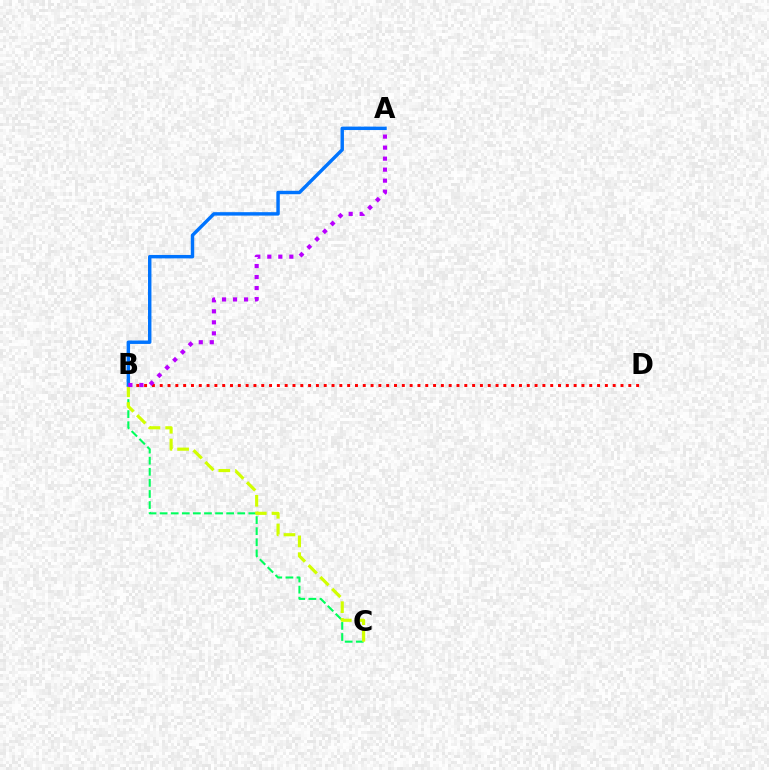{('B', 'C'): [{'color': '#00ff5c', 'line_style': 'dashed', 'thickness': 1.51}, {'color': '#d1ff00', 'line_style': 'dashed', 'thickness': 2.27}], ('B', 'D'): [{'color': '#ff0000', 'line_style': 'dotted', 'thickness': 2.12}], ('A', 'B'): [{'color': '#0074ff', 'line_style': 'solid', 'thickness': 2.47}, {'color': '#b900ff', 'line_style': 'dotted', 'thickness': 2.99}]}